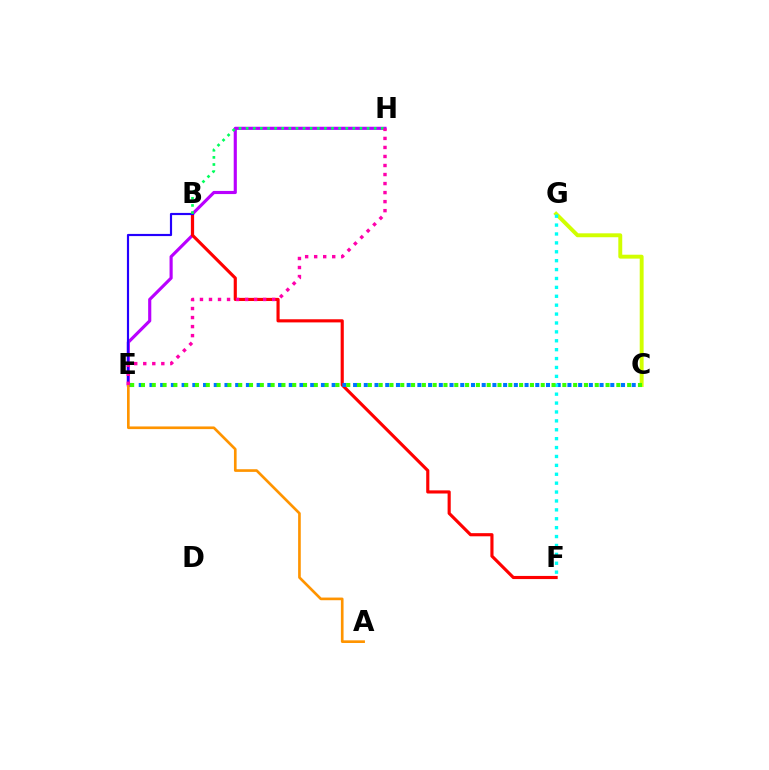{('C', 'G'): [{'color': '#d1ff00', 'line_style': 'solid', 'thickness': 2.82}], ('E', 'H'): [{'color': '#b900ff', 'line_style': 'solid', 'thickness': 2.26}, {'color': '#ff00ac', 'line_style': 'dotted', 'thickness': 2.45}], ('B', 'F'): [{'color': '#ff0000', 'line_style': 'solid', 'thickness': 2.26}], ('C', 'E'): [{'color': '#0074ff', 'line_style': 'dotted', 'thickness': 2.91}, {'color': '#3dff00', 'line_style': 'dotted', 'thickness': 2.94}], ('B', 'E'): [{'color': '#2500ff', 'line_style': 'solid', 'thickness': 1.56}], ('F', 'G'): [{'color': '#00fff6', 'line_style': 'dotted', 'thickness': 2.42}], ('A', 'E'): [{'color': '#ff9400', 'line_style': 'solid', 'thickness': 1.92}], ('B', 'H'): [{'color': '#00ff5c', 'line_style': 'dotted', 'thickness': 1.93}]}